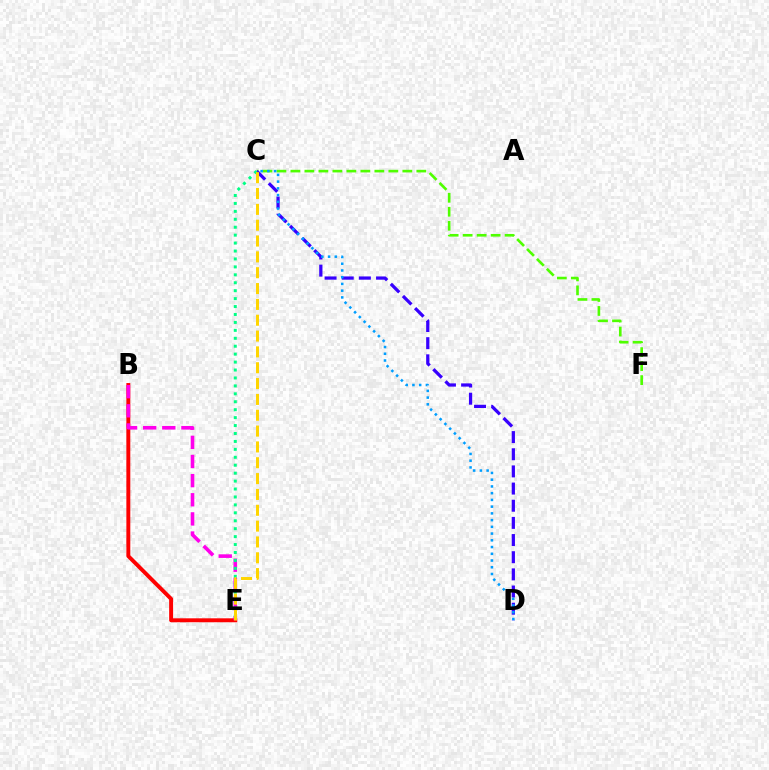{('B', 'E'): [{'color': '#ff0000', 'line_style': 'solid', 'thickness': 2.83}, {'color': '#ff00ed', 'line_style': 'dashed', 'thickness': 2.6}], ('C', 'F'): [{'color': '#4fff00', 'line_style': 'dashed', 'thickness': 1.9}], ('C', 'D'): [{'color': '#3700ff', 'line_style': 'dashed', 'thickness': 2.33}, {'color': '#009eff', 'line_style': 'dotted', 'thickness': 1.83}], ('C', 'E'): [{'color': '#00ff86', 'line_style': 'dotted', 'thickness': 2.16}, {'color': '#ffd500', 'line_style': 'dashed', 'thickness': 2.15}]}